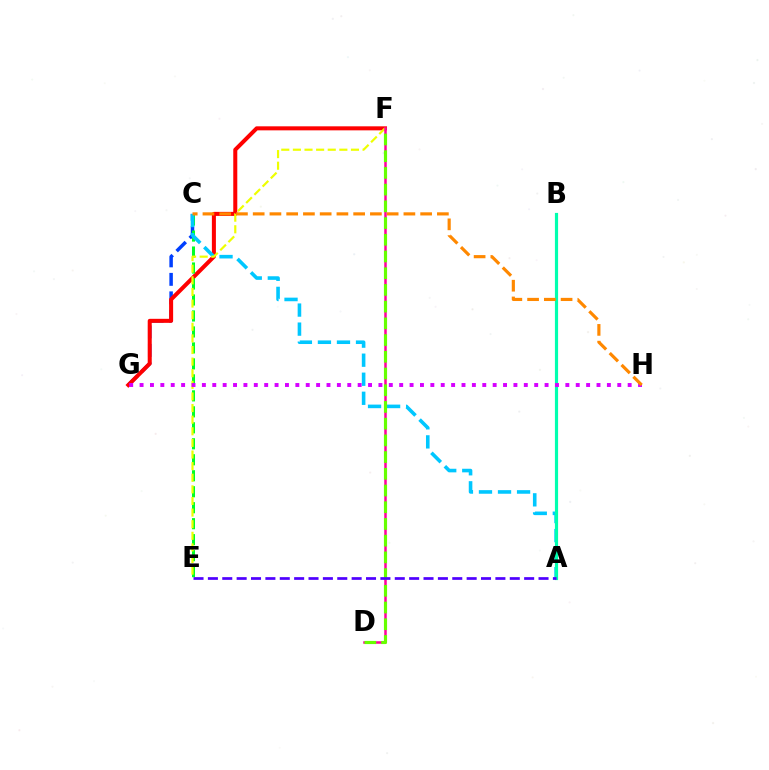{('C', 'G'): [{'color': '#003fff', 'line_style': 'dashed', 'thickness': 2.51}], ('F', 'G'): [{'color': '#ff0000', 'line_style': 'solid', 'thickness': 2.9}], ('C', 'E'): [{'color': '#00ff27', 'line_style': 'dashed', 'thickness': 2.17}], ('A', 'C'): [{'color': '#00c7ff', 'line_style': 'dashed', 'thickness': 2.59}], ('A', 'B'): [{'color': '#00ffaf', 'line_style': 'solid', 'thickness': 2.29}], ('E', 'F'): [{'color': '#eeff00', 'line_style': 'dashed', 'thickness': 1.58}], ('G', 'H'): [{'color': '#d600ff', 'line_style': 'dotted', 'thickness': 2.82}], ('D', 'F'): [{'color': '#ff00a0', 'line_style': 'solid', 'thickness': 1.8}, {'color': '#66ff00', 'line_style': 'dashed', 'thickness': 2.27}], ('A', 'E'): [{'color': '#4f00ff', 'line_style': 'dashed', 'thickness': 1.95}], ('C', 'H'): [{'color': '#ff8800', 'line_style': 'dashed', 'thickness': 2.27}]}